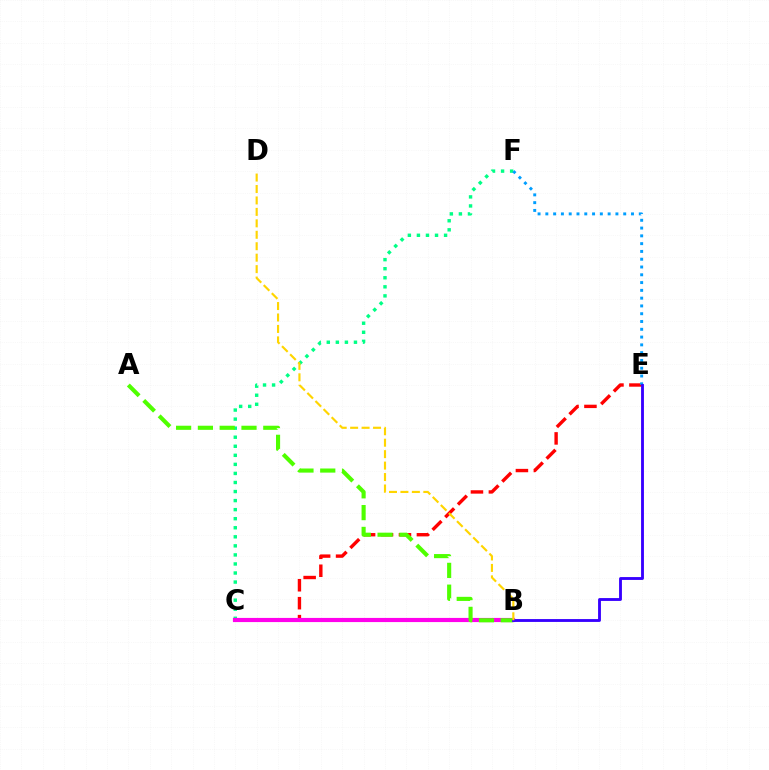{('C', 'F'): [{'color': '#00ff86', 'line_style': 'dotted', 'thickness': 2.46}], ('C', 'E'): [{'color': '#ff0000', 'line_style': 'dashed', 'thickness': 2.44}], ('B', 'C'): [{'color': '#ff00ed', 'line_style': 'solid', 'thickness': 2.99}], ('E', 'F'): [{'color': '#009eff', 'line_style': 'dotted', 'thickness': 2.12}], ('A', 'B'): [{'color': '#4fff00', 'line_style': 'dashed', 'thickness': 2.96}], ('B', 'E'): [{'color': '#3700ff', 'line_style': 'solid', 'thickness': 2.05}], ('B', 'D'): [{'color': '#ffd500', 'line_style': 'dashed', 'thickness': 1.55}]}